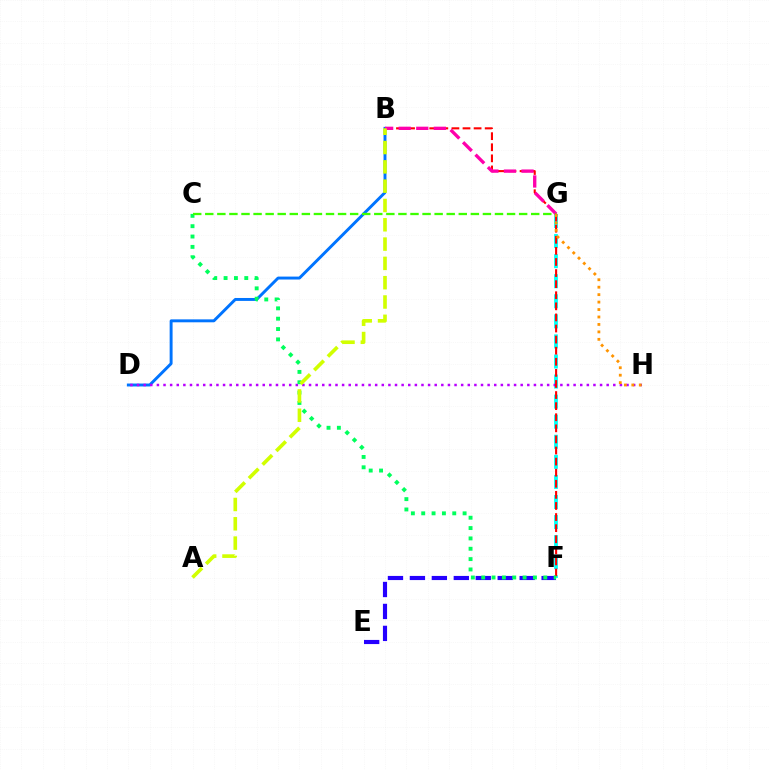{('F', 'G'): [{'color': '#00fff6', 'line_style': 'dashed', 'thickness': 2.73}], ('E', 'F'): [{'color': '#2500ff', 'line_style': 'dashed', 'thickness': 2.98}], ('B', 'D'): [{'color': '#0074ff', 'line_style': 'solid', 'thickness': 2.11}], ('D', 'H'): [{'color': '#b900ff', 'line_style': 'dotted', 'thickness': 1.8}], ('B', 'F'): [{'color': '#ff0000', 'line_style': 'dashed', 'thickness': 1.51}], ('C', 'F'): [{'color': '#00ff5c', 'line_style': 'dotted', 'thickness': 2.81}], ('B', 'G'): [{'color': '#ff00ac', 'line_style': 'dashed', 'thickness': 2.39}], ('A', 'B'): [{'color': '#d1ff00', 'line_style': 'dashed', 'thickness': 2.62}], ('C', 'G'): [{'color': '#3dff00', 'line_style': 'dashed', 'thickness': 1.64}], ('G', 'H'): [{'color': '#ff9400', 'line_style': 'dotted', 'thickness': 2.02}]}